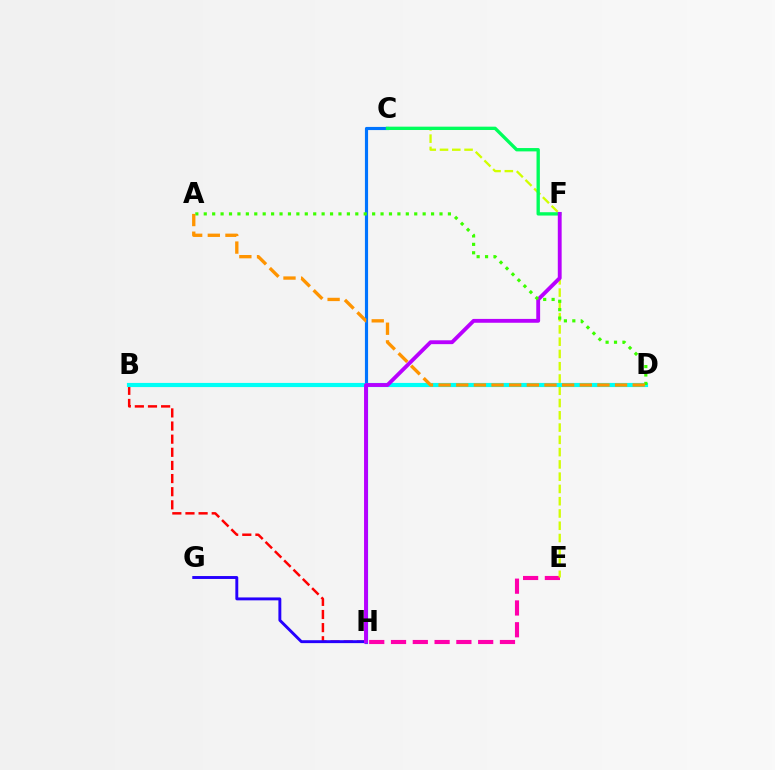{('E', 'H'): [{'color': '#ff00ac', 'line_style': 'dashed', 'thickness': 2.96}], ('C', 'E'): [{'color': '#d1ff00', 'line_style': 'dashed', 'thickness': 1.67}], ('B', 'H'): [{'color': '#ff0000', 'line_style': 'dashed', 'thickness': 1.78}], ('C', 'H'): [{'color': '#0074ff', 'line_style': 'solid', 'thickness': 2.27}], ('C', 'F'): [{'color': '#00ff5c', 'line_style': 'solid', 'thickness': 2.4}], ('B', 'D'): [{'color': '#00fff6', 'line_style': 'solid', 'thickness': 2.98}], ('G', 'H'): [{'color': '#2500ff', 'line_style': 'solid', 'thickness': 2.1}], ('F', 'H'): [{'color': '#b900ff', 'line_style': 'solid', 'thickness': 2.77}], ('A', 'D'): [{'color': '#3dff00', 'line_style': 'dotted', 'thickness': 2.29}, {'color': '#ff9400', 'line_style': 'dashed', 'thickness': 2.4}]}